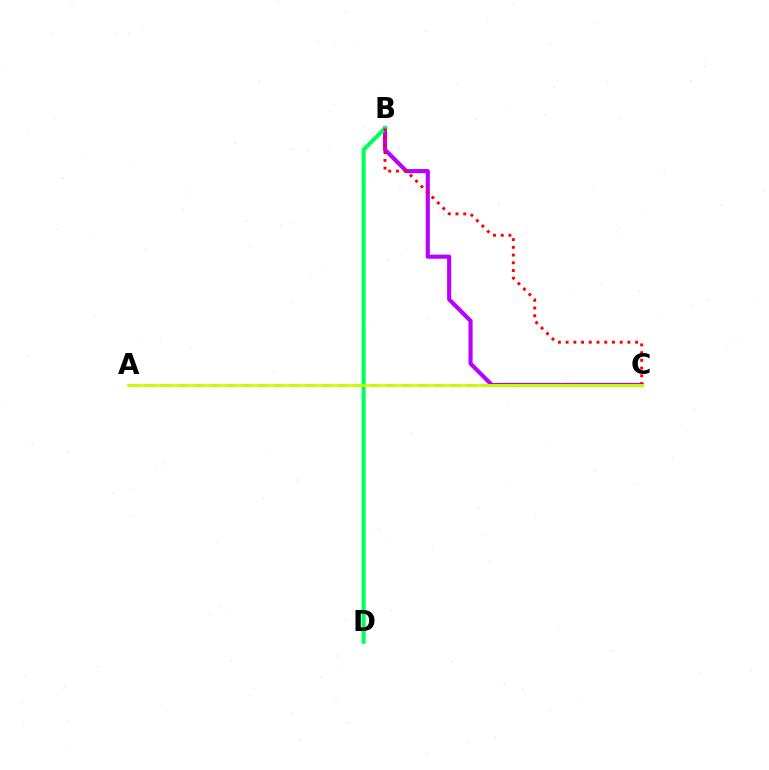{('B', 'C'): [{'color': '#b900ff', 'line_style': 'solid', 'thickness': 2.97}, {'color': '#ff0000', 'line_style': 'dotted', 'thickness': 2.1}], ('B', 'D'): [{'color': '#00ff5c', 'line_style': 'solid', 'thickness': 2.93}], ('A', 'C'): [{'color': '#0074ff', 'line_style': 'dashed', 'thickness': 2.18}, {'color': '#d1ff00', 'line_style': 'solid', 'thickness': 2.05}]}